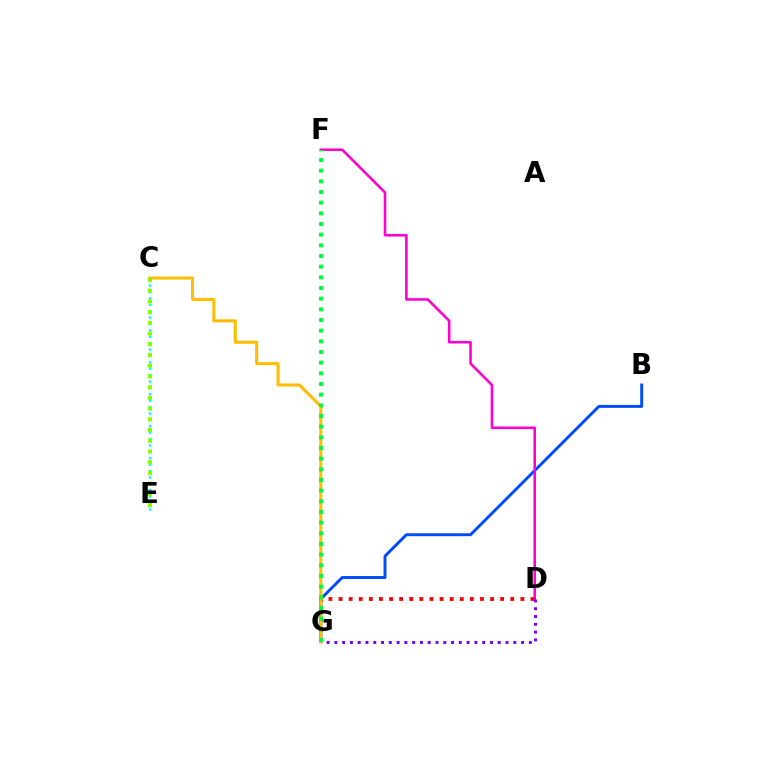{('B', 'G'): [{'color': '#004bff', 'line_style': 'solid', 'thickness': 2.1}], ('C', 'E'): [{'color': '#00fff6', 'line_style': 'dotted', 'thickness': 1.74}, {'color': '#84ff00', 'line_style': 'dotted', 'thickness': 2.91}], ('D', 'F'): [{'color': '#ff00cf', 'line_style': 'solid', 'thickness': 1.86}], ('D', 'G'): [{'color': '#ff0000', 'line_style': 'dotted', 'thickness': 2.74}, {'color': '#7200ff', 'line_style': 'dotted', 'thickness': 2.11}], ('C', 'G'): [{'color': '#ffbd00', 'line_style': 'solid', 'thickness': 2.19}], ('F', 'G'): [{'color': '#00ff39', 'line_style': 'dotted', 'thickness': 2.9}]}